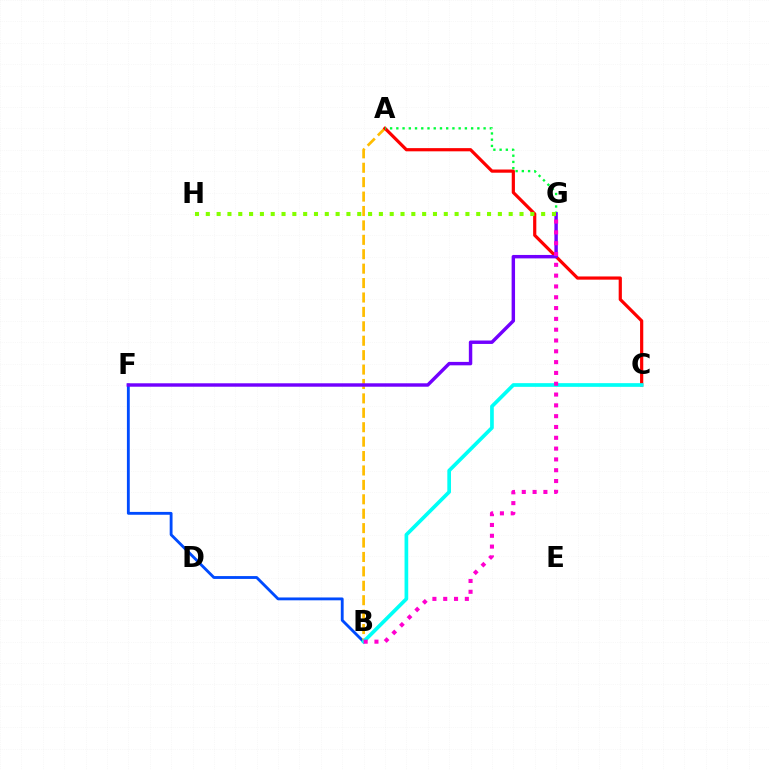{('B', 'F'): [{'color': '#004bff', 'line_style': 'solid', 'thickness': 2.05}], ('A', 'B'): [{'color': '#ffbd00', 'line_style': 'dashed', 'thickness': 1.96}], ('A', 'C'): [{'color': '#ff0000', 'line_style': 'solid', 'thickness': 2.3}], ('B', 'C'): [{'color': '#00fff6', 'line_style': 'solid', 'thickness': 2.65}], ('A', 'G'): [{'color': '#00ff39', 'line_style': 'dotted', 'thickness': 1.69}], ('F', 'G'): [{'color': '#7200ff', 'line_style': 'solid', 'thickness': 2.47}], ('G', 'H'): [{'color': '#84ff00', 'line_style': 'dotted', 'thickness': 2.94}], ('B', 'G'): [{'color': '#ff00cf', 'line_style': 'dotted', 'thickness': 2.94}]}